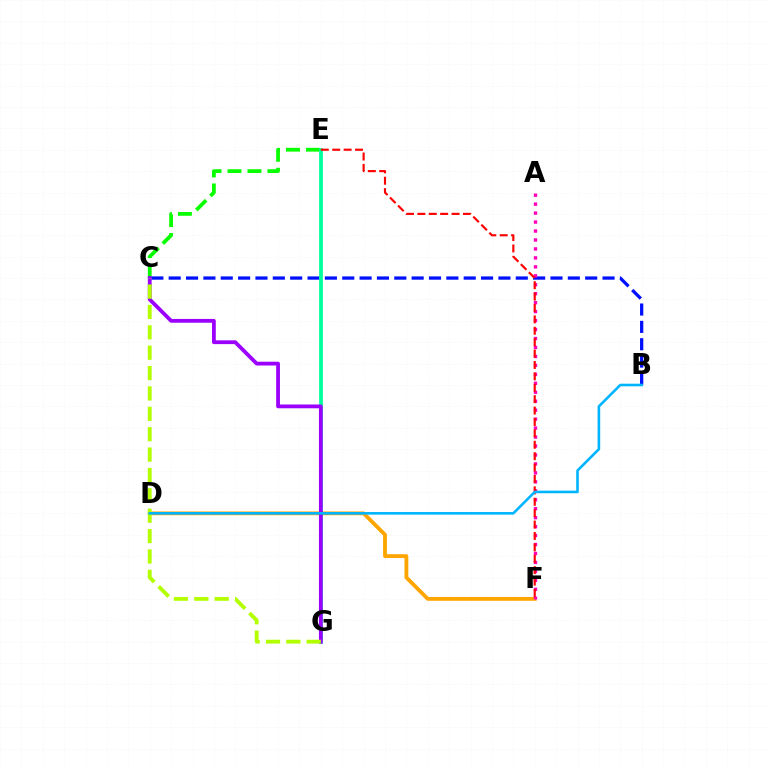{('C', 'E'): [{'color': '#08ff00', 'line_style': 'dashed', 'thickness': 2.71}], ('B', 'C'): [{'color': '#0010ff', 'line_style': 'dashed', 'thickness': 2.36}], ('D', 'F'): [{'color': '#ffa500', 'line_style': 'solid', 'thickness': 2.76}], ('E', 'G'): [{'color': '#00ff9d', 'line_style': 'solid', 'thickness': 2.72}], ('A', 'F'): [{'color': '#ff00bd', 'line_style': 'dotted', 'thickness': 2.43}], ('C', 'G'): [{'color': '#9b00ff', 'line_style': 'solid', 'thickness': 2.73}, {'color': '#b3ff00', 'line_style': 'dashed', 'thickness': 2.77}], ('E', 'F'): [{'color': '#ff0000', 'line_style': 'dashed', 'thickness': 1.55}], ('B', 'D'): [{'color': '#00b5ff', 'line_style': 'solid', 'thickness': 1.87}]}